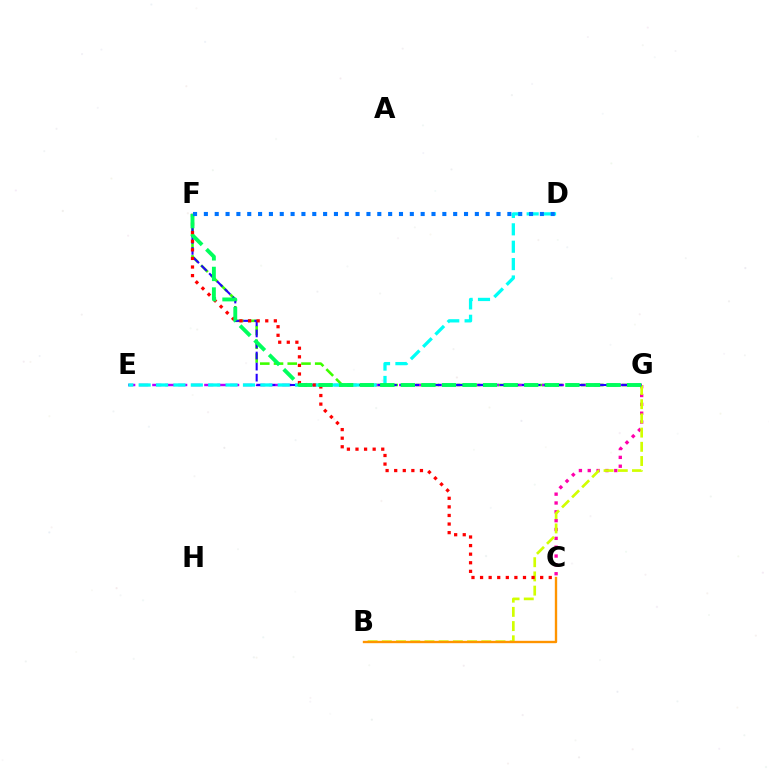{('C', 'G'): [{'color': '#ff00ac', 'line_style': 'dotted', 'thickness': 2.4}], ('F', 'G'): [{'color': '#3dff00', 'line_style': 'dashed', 'thickness': 1.86}, {'color': '#2500ff', 'line_style': 'dashed', 'thickness': 1.5}, {'color': '#00ff5c', 'line_style': 'dashed', 'thickness': 2.79}], ('B', 'G'): [{'color': '#d1ff00', 'line_style': 'dashed', 'thickness': 1.93}], ('B', 'C'): [{'color': '#ff9400', 'line_style': 'solid', 'thickness': 1.7}], ('E', 'G'): [{'color': '#b900ff', 'line_style': 'dashed', 'thickness': 1.76}], ('D', 'E'): [{'color': '#00fff6', 'line_style': 'dashed', 'thickness': 2.36}], ('C', 'F'): [{'color': '#ff0000', 'line_style': 'dotted', 'thickness': 2.33}], ('D', 'F'): [{'color': '#0074ff', 'line_style': 'dotted', 'thickness': 2.94}]}